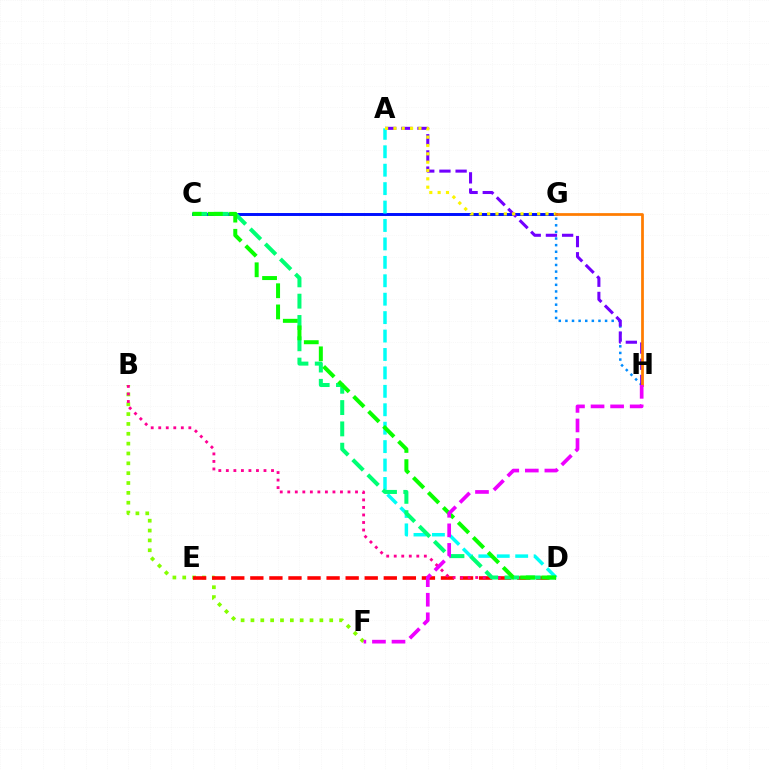{('C', 'G'): [{'color': '#0010ff', 'line_style': 'solid', 'thickness': 2.12}], ('G', 'H'): [{'color': '#008cff', 'line_style': 'dotted', 'thickness': 1.8}, {'color': '#ff7c00', 'line_style': 'solid', 'thickness': 1.98}], ('A', 'H'): [{'color': '#7200ff', 'line_style': 'dashed', 'thickness': 2.2}], ('A', 'D'): [{'color': '#00fff6', 'line_style': 'dashed', 'thickness': 2.5}], ('B', 'F'): [{'color': '#84ff00', 'line_style': 'dotted', 'thickness': 2.68}], ('D', 'E'): [{'color': '#ff0000', 'line_style': 'dashed', 'thickness': 2.59}], ('A', 'G'): [{'color': '#fcf500', 'line_style': 'dotted', 'thickness': 2.27}], ('B', 'D'): [{'color': '#ff0094', 'line_style': 'dotted', 'thickness': 2.05}], ('C', 'D'): [{'color': '#00ff74', 'line_style': 'dashed', 'thickness': 2.9}, {'color': '#08ff00', 'line_style': 'dashed', 'thickness': 2.88}], ('F', 'H'): [{'color': '#ee00ff', 'line_style': 'dashed', 'thickness': 2.66}]}